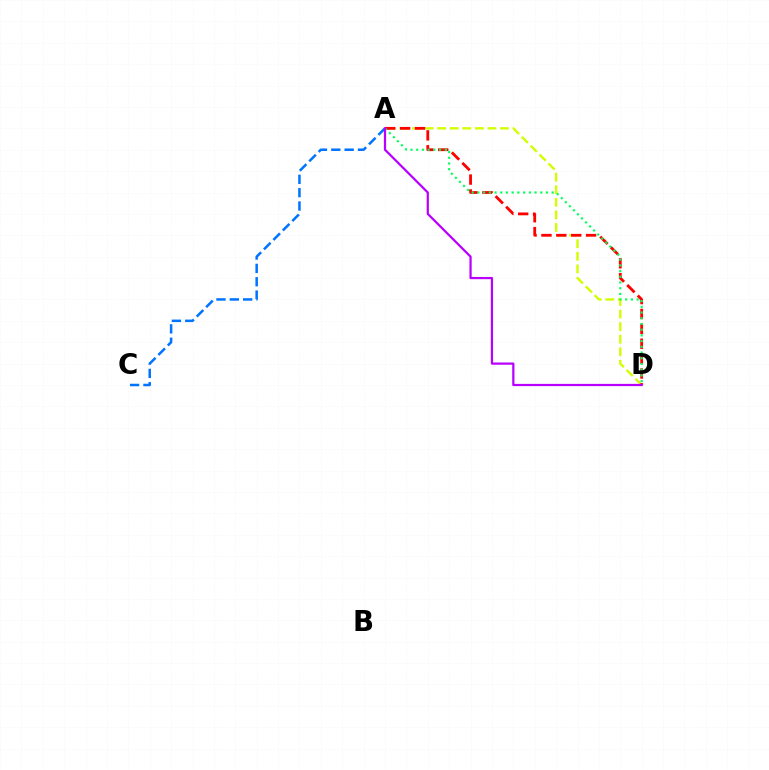{('A', 'C'): [{'color': '#0074ff', 'line_style': 'dashed', 'thickness': 1.81}], ('A', 'D'): [{'color': '#d1ff00', 'line_style': 'dashed', 'thickness': 1.71}, {'color': '#ff0000', 'line_style': 'dashed', 'thickness': 2.02}, {'color': '#00ff5c', 'line_style': 'dotted', 'thickness': 1.55}, {'color': '#b900ff', 'line_style': 'solid', 'thickness': 1.61}]}